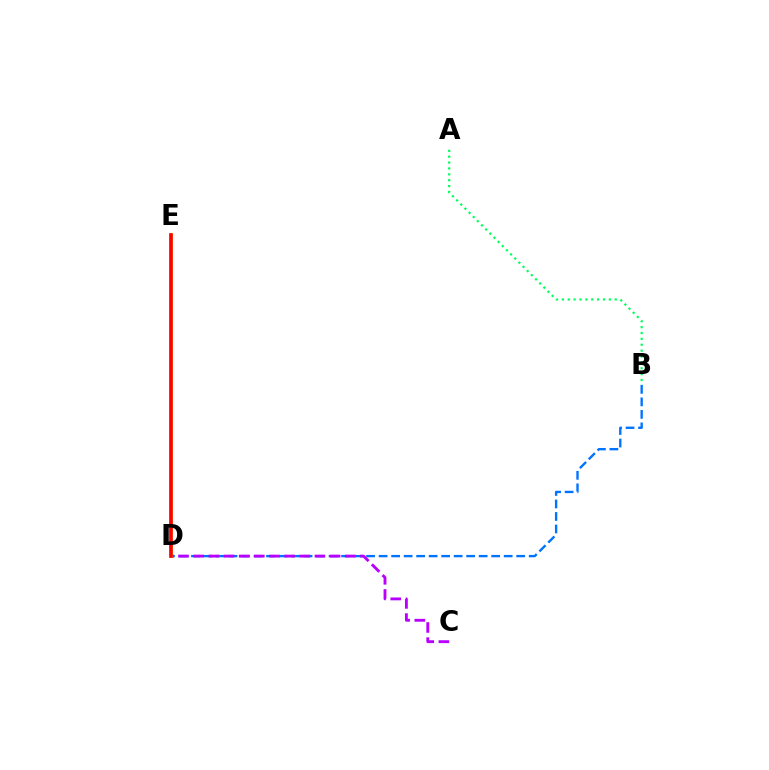{('B', 'D'): [{'color': '#0074ff', 'line_style': 'dashed', 'thickness': 1.7}], ('C', 'D'): [{'color': '#b900ff', 'line_style': 'dashed', 'thickness': 2.06}], ('A', 'B'): [{'color': '#00ff5c', 'line_style': 'dotted', 'thickness': 1.6}], ('D', 'E'): [{'color': '#d1ff00', 'line_style': 'solid', 'thickness': 2.57}, {'color': '#ff0000', 'line_style': 'solid', 'thickness': 2.63}]}